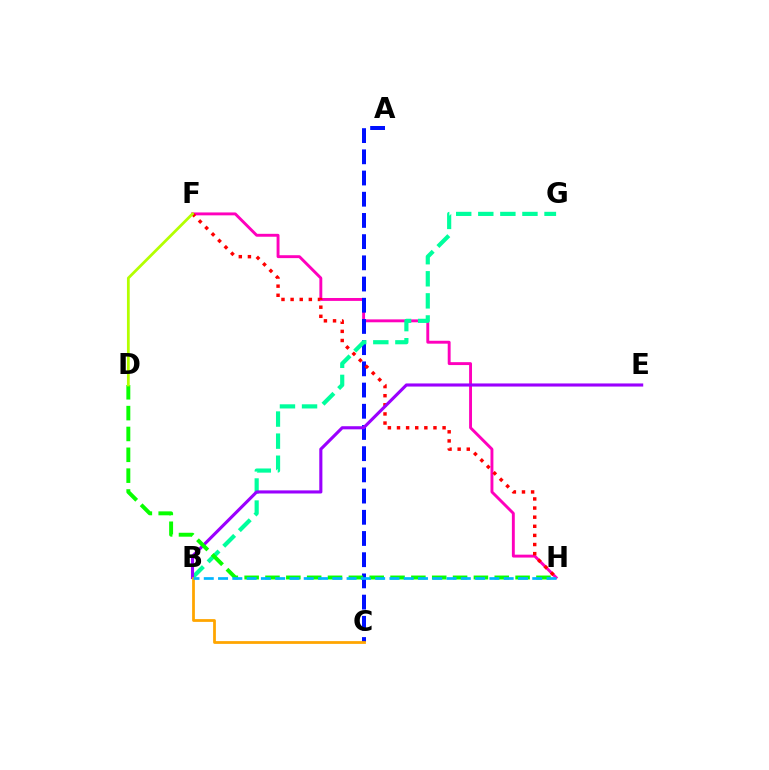{('F', 'H'): [{'color': '#ff00bd', 'line_style': 'solid', 'thickness': 2.09}, {'color': '#ff0000', 'line_style': 'dotted', 'thickness': 2.48}], ('A', 'C'): [{'color': '#0010ff', 'line_style': 'dashed', 'thickness': 2.88}], ('B', 'G'): [{'color': '#00ff9d', 'line_style': 'dashed', 'thickness': 3.0}], ('B', 'E'): [{'color': '#9b00ff', 'line_style': 'solid', 'thickness': 2.24}], ('B', 'C'): [{'color': '#ffa500', 'line_style': 'solid', 'thickness': 1.99}], ('D', 'H'): [{'color': '#08ff00', 'line_style': 'dashed', 'thickness': 2.83}], ('D', 'F'): [{'color': '#b3ff00', 'line_style': 'solid', 'thickness': 1.99}], ('B', 'H'): [{'color': '#00b5ff', 'line_style': 'dashed', 'thickness': 1.94}]}